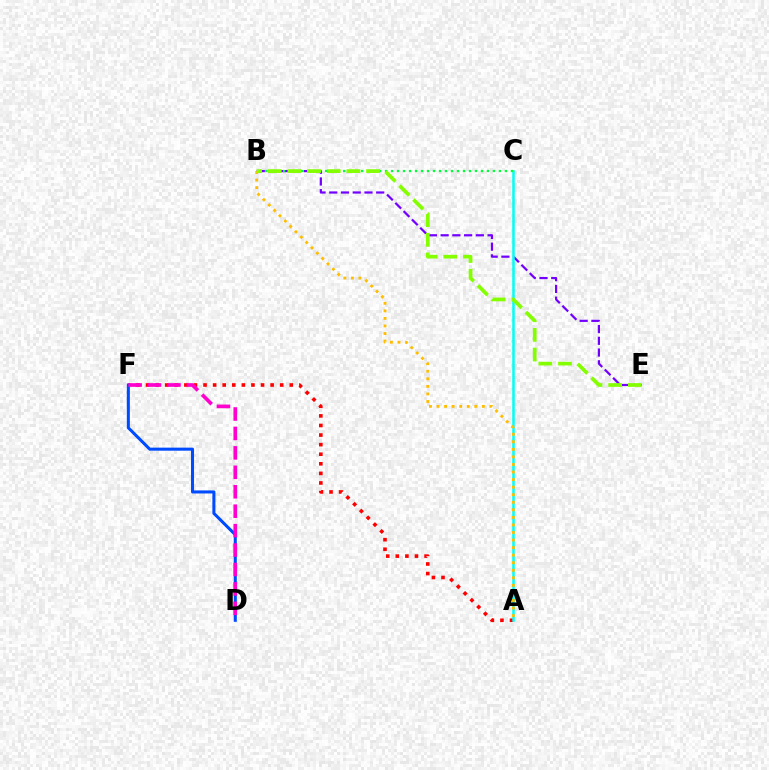{('A', 'F'): [{'color': '#ff0000', 'line_style': 'dotted', 'thickness': 2.6}], ('B', 'E'): [{'color': '#7200ff', 'line_style': 'dashed', 'thickness': 1.59}, {'color': '#84ff00', 'line_style': 'dashed', 'thickness': 2.67}], ('A', 'C'): [{'color': '#00fff6', 'line_style': 'solid', 'thickness': 1.81}], ('D', 'F'): [{'color': '#004bff', 'line_style': 'solid', 'thickness': 2.2}, {'color': '#ff00cf', 'line_style': 'dashed', 'thickness': 2.64}], ('A', 'B'): [{'color': '#ffbd00', 'line_style': 'dotted', 'thickness': 2.05}], ('B', 'C'): [{'color': '#00ff39', 'line_style': 'dotted', 'thickness': 1.63}]}